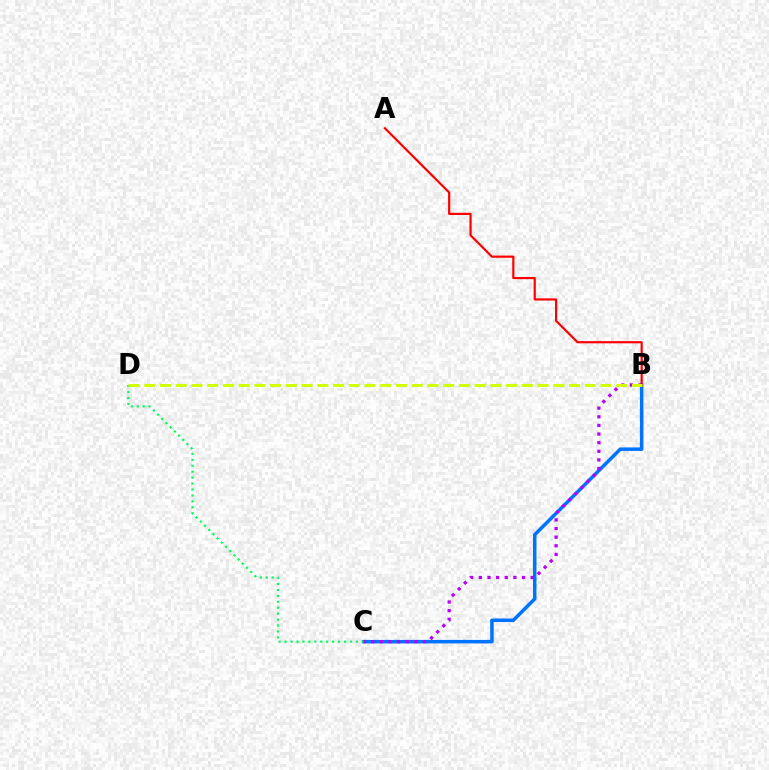{('B', 'C'): [{'color': '#0074ff', 'line_style': 'solid', 'thickness': 2.54}, {'color': '#b900ff', 'line_style': 'dotted', 'thickness': 2.34}], ('C', 'D'): [{'color': '#00ff5c', 'line_style': 'dotted', 'thickness': 1.61}], ('A', 'B'): [{'color': '#ff0000', 'line_style': 'solid', 'thickness': 1.58}], ('B', 'D'): [{'color': '#d1ff00', 'line_style': 'dashed', 'thickness': 2.14}]}